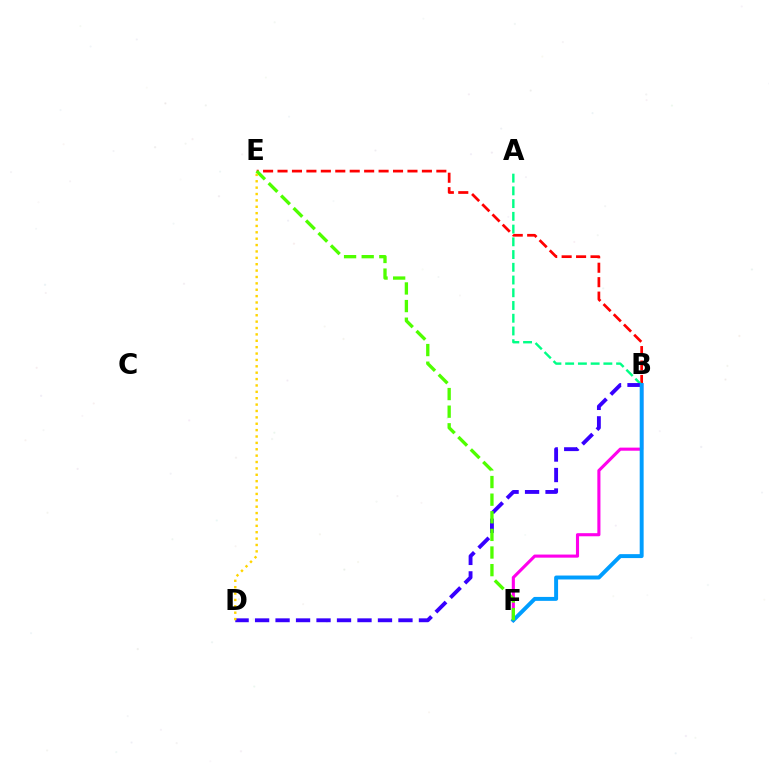{('B', 'E'): [{'color': '#ff0000', 'line_style': 'dashed', 'thickness': 1.96}], ('A', 'B'): [{'color': '#00ff86', 'line_style': 'dashed', 'thickness': 1.73}], ('B', 'F'): [{'color': '#ff00ed', 'line_style': 'solid', 'thickness': 2.23}, {'color': '#009eff', 'line_style': 'solid', 'thickness': 2.84}], ('B', 'D'): [{'color': '#3700ff', 'line_style': 'dashed', 'thickness': 2.78}], ('E', 'F'): [{'color': '#4fff00', 'line_style': 'dashed', 'thickness': 2.39}], ('D', 'E'): [{'color': '#ffd500', 'line_style': 'dotted', 'thickness': 1.73}]}